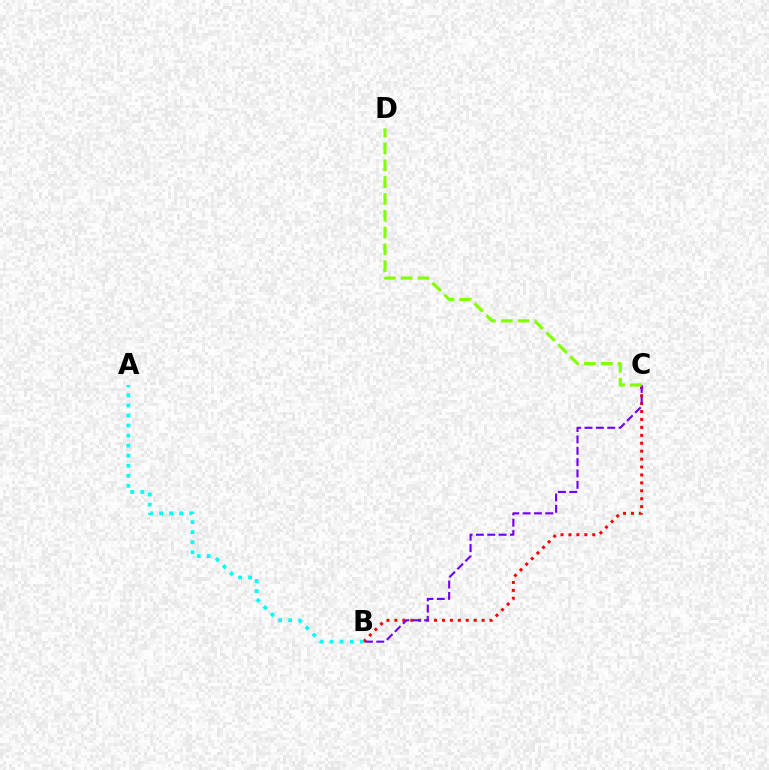{('B', 'C'): [{'color': '#ff0000', 'line_style': 'dotted', 'thickness': 2.15}, {'color': '#7200ff', 'line_style': 'dashed', 'thickness': 1.54}], ('C', 'D'): [{'color': '#84ff00', 'line_style': 'dashed', 'thickness': 2.28}], ('A', 'B'): [{'color': '#00fff6', 'line_style': 'dotted', 'thickness': 2.73}]}